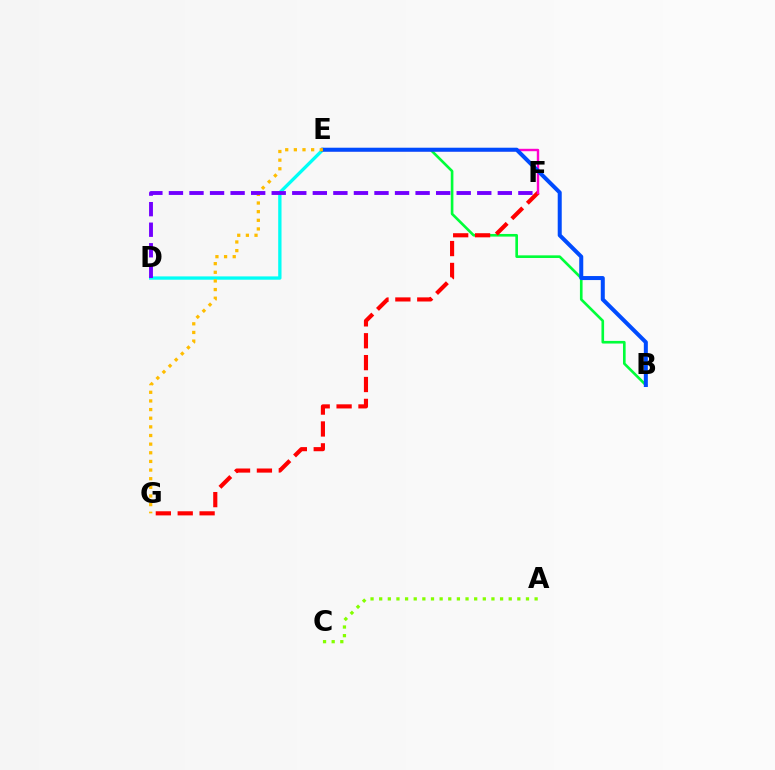{('B', 'E'): [{'color': '#00ff39', 'line_style': 'solid', 'thickness': 1.9}, {'color': '#004bff', 'line_style': 'solid', 'thickness': 2.89}], ('A', 'C'): [{'color': '#84ff00', 'line_style': 'dotted', 'thickness': 2.35}], ('F', 'G'): [{'color': '#ff0000', 'line_style': 'dashed', 'thickness': 2.97}], ('E', 'F'): [{'color': '#ff00cf', 'line_style': 'solid', 'thickness': 1.74}], ('D', 'E'): [{'color': '#00fff6', 'line_style': 'solid', 'thickness': 2.38}], ('E', 'G'): [{'color': '#ffbd00', 'line_style': 'dotted', 'thickness': 2.35}], ('D', 'F'): [{'color': '#7200ff', 'line_style': 'dashed', 'thickness': 2.79}]}